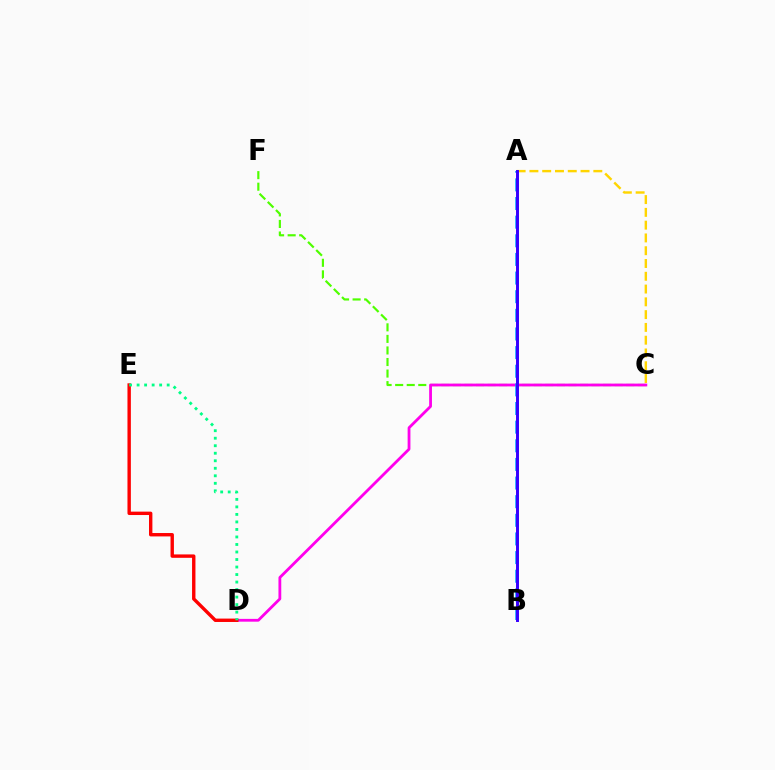{('C', 'F'): [{'color': '#4fff00', 'line_style': 'dashed', 'thickness': 1.57}], ('A', 'C'): [{'color': '#ffd500', 'line_style': 'dashed', 'thickness': 1.74}], ('C', 'D'): [{'color': '#ff00ed', 'line_style': 'solid', 'thickness': 2.02}], ('D', 'E'): [{'color': '#ff0000', 'line_style': 'solid', 'thickness': 2.44}, {'color': '#00ff86', 'line_style': 'dotted', 'thickness': 2.04}], ('A', 'B'): [{'color': '#009eff', 'line_style': 'dashed', 'thickness': 2.53}, {'color': '#3700ff', 'line_style': 'solid', 'thickness': 2.13}]}